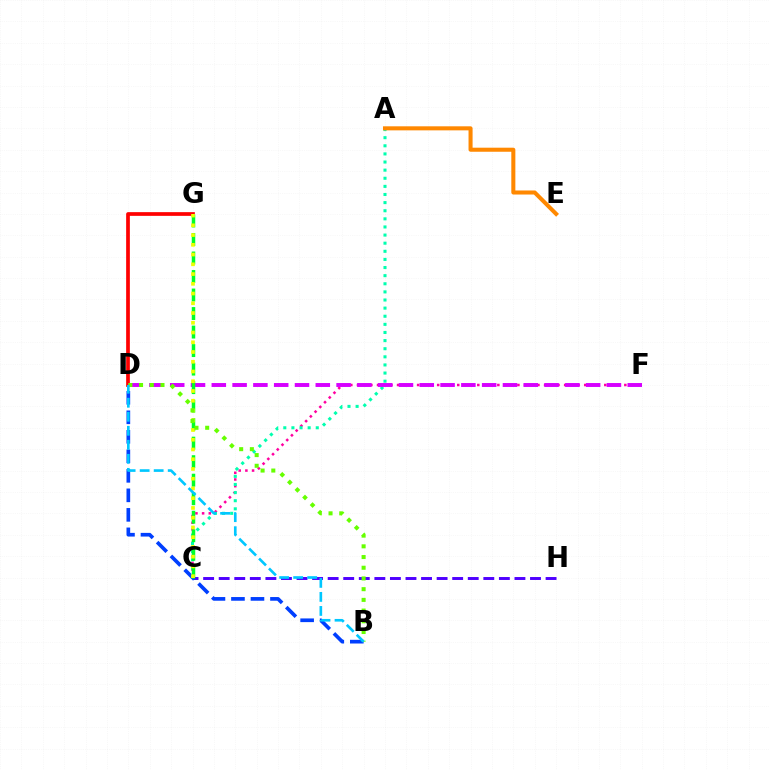{('C', 'H'): [{'color': '#4f00ff', 'line_style': 'dashed', 'thickness': 2.11}], ('B', 'D'): [{'color': '#003fff', 'line_style': 'dashed', 'thickness': 2.65}, {'color': '#66ff00', 'line_style': 'dotted', 'thickness': 2.91}, {'color': '#00c7ff', 'line_style': 'dashed', 'thickness': 1.91}], ('C', 'F'): [{'color': '#ff00a0', 'line_style': 'dotted', 'thickness': 1.82}], ('A', 'C'): [{'color': '#00ffaf', 'line_style': 'dotted', 'thickness': 2.21}], ('D', 'G'): [{'color': '#ff0000', 'line_style': 'solid', 'thickness': 2.67}], ('D', 'F'): [{'color': '#d600ff', 'line_style': 'dashed', 'thickness': 2.83}], ('C', 'G'): [{'color': '#00ff27', 'line_style': 'dashed', 'thickness': 2.52}, {'color': '#eeff00', 'line_style': 'dotted', 'thickness': 2.65}], ('A', 'E'): [{'color': '#ff8800', 'line_style': 'solid', 'thickness': 2.92}]}